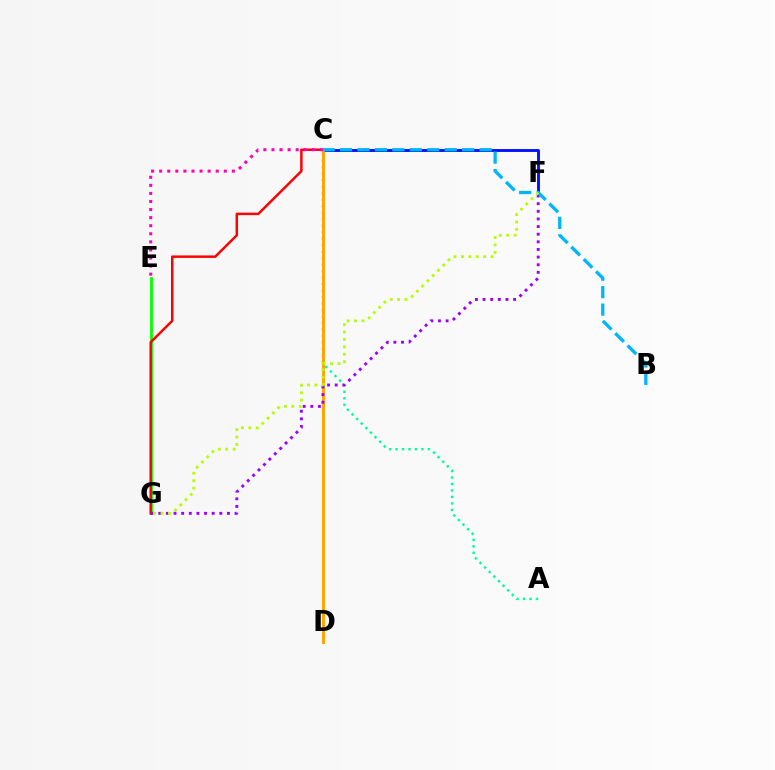{('E', 'G'): [{'color': '#08ff00', 'line_style': 'solid', 'thickness': 2.04}], ('A', 'C'): [{'color': '#00ff9d', 'line_style': 'dotted', 'thickness': 1.76}], ('C', 'F'): [{'color': '#0010ff', 'line_style': 'solid', 'thickness': 2.07}], ('C', 'G'): [{'color': '#ff0000', 'line_style': 'solid', 'thickness': 1.78}], ('C', 'D'): [{'color': '#ffa500', 'line_style': 'solid', 'thickness': 2.13}], ('C', 'E'): [{'color': '#ff00bd', 'line_style': 'dotted', 'thickness': 2.19}], ('F', 'G'): [{'color': '#9b00ff', 'line_style': 'dotted', 'thickness': 2.07}, {'color': '#b3ff00', 'line_style': 'dotted', 'thickness': 2.01}], ('B', 'C'): [{'color': '#00b5ff', 'line_style': 'dashed', 'thickness': 2.37}]}